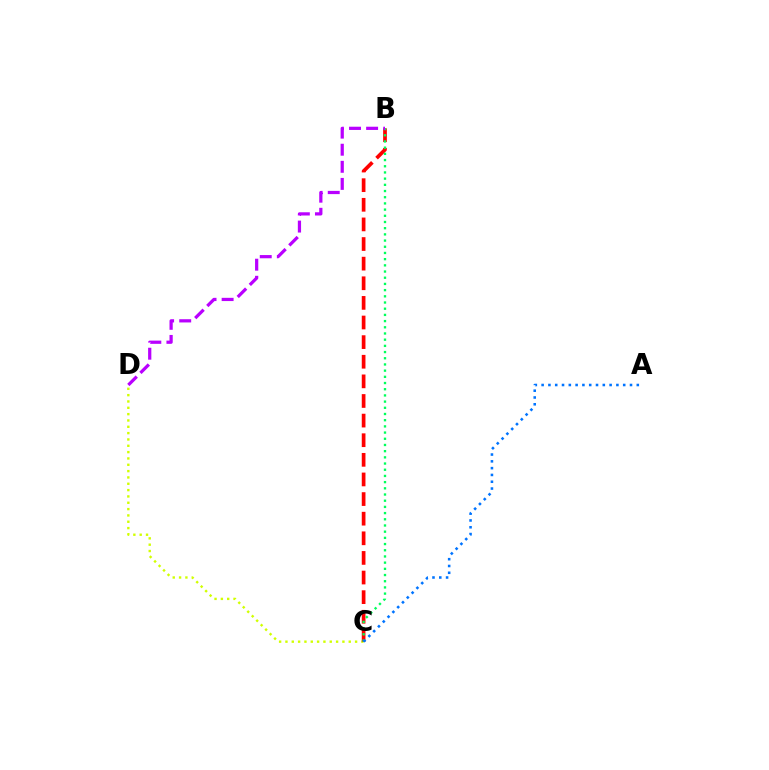{('C', 'D'): [{'color': '#d1ff00', 'line_style': 'dotted', 'thickness': 1.72}], ('B', 'C'): [{'color': '#ff0000', 'line_style': 'dashed', 'thickness': 2.67}, {'color': '#00ff5c', 'line_style': 'dotted', 'thickness': 1.68}], ('A', 'C'): [{'color': '#0074ff', 'line_style': 'dotted', 'thickness': 1.85}], ('B', 'D'): [{'color': '#b900ff', 'line_style': 'dashed', 'thickness': 2.32}]}